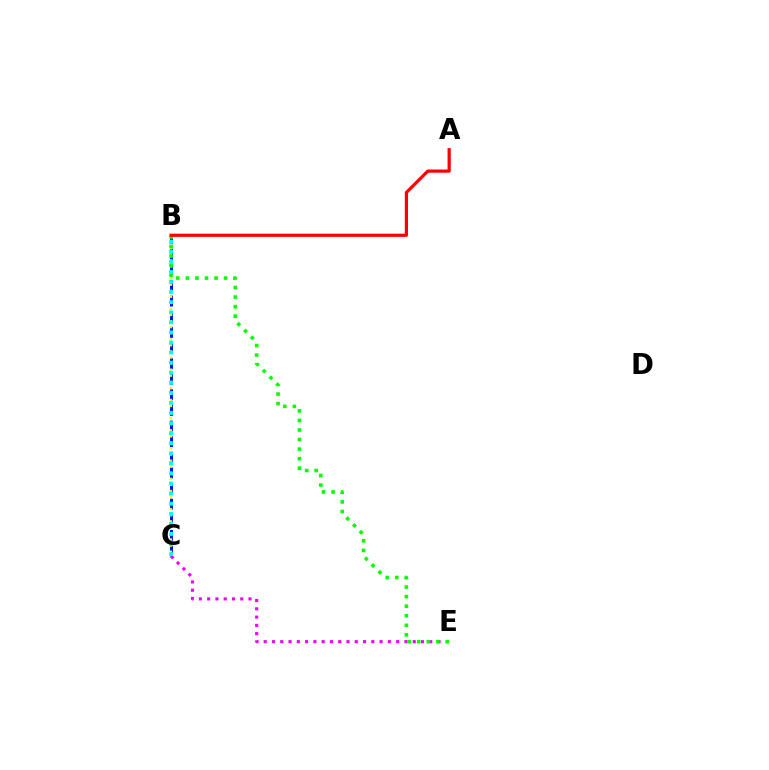{('B', 'C'): [{'color': '#0010ff', 'line_style': 'dashed', 'thickness': 2.12}, {'color': '#fcf500', 'line_style': 'dotted', 'thickness': 1.65}, {'color': '#00fff6', 'line_style': 'dotted', 'thickness': 2.74}], ('C', 'E'): [{'color': '#ee00ff', 'line_style': 'dotted', 'thickness': 2.25}], ('B', 'E'): [{'color': '#08ff00', 'line_style': 'dotted', 'thickness': 2.6}], ('A', 'B'): [{'color': '#ff0000', 'line_style': 'solid', 'thickness': 2.31}]}